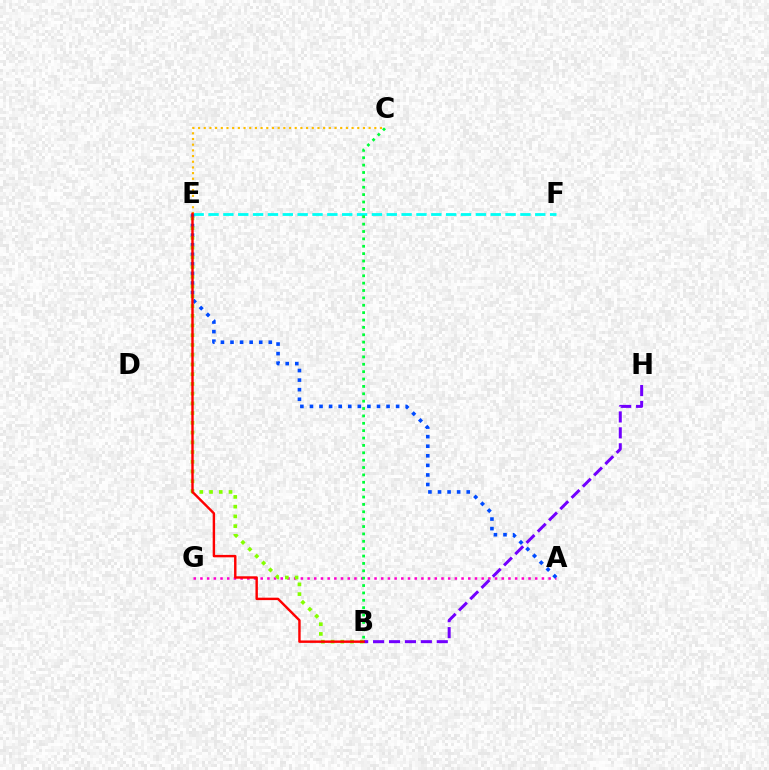{('A', 'G'): [{'color': '#ff00cf', 'line_style': 'dotted', 'thickness': 1.82}], ('B', 'H'): [{'color': '#7200ff', 'line_style': 'dashed', 'thickness': 2.16}], ('E', 'F'): [{'color': '#00fff6', 'line_style': 'dashed', 'thickness': 2.02}], ('A', 'E'): [{'color': '#004bff', 'line_style': 'dotted', 'thickness': 2.6}], ('C', 'E'): [{'color': '#ffbd00', 'line_style': 'dotted', 'thickness': 1.54}], ('B', 'E'): [{'color': '#84ff00', 'line_style': 'dotted', 'thickness': 2.65}, {'color': '#ff0000', 'line_style': 'solid', 'thickness': 1.75}], ('B', 'C'): [{'color': '#00ff39', 'line_style': 'dotted', 'thickness': 2.0}]}